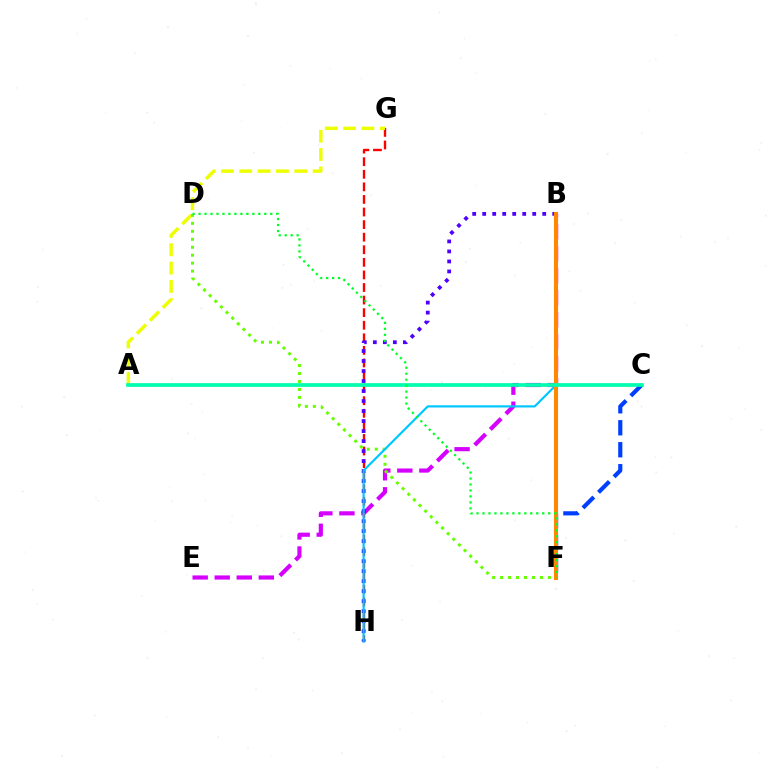{('B', 'E'): [{'color': '#d600ff', 'line_style': 'dashed', 'thickness': 2.99}], ('G', 'H'): [{'color': '#ff0000', 'line_style': 'dashed', 'thickness': 1.71}], ('A', 'G'): [{'color': '#eeff00', 'line_style': 'dashed', 'thickness': 2.49}], ('B', 'H'): [{'color': '#4f00ff', 'line_style': 'dotted', 'thickness': 2.72}], ('C', 'F'): [{'color': '#003fff', 'line_style': 'dashed', 'thickness': 2.99}], ('A', 'C'): [{'color': '#ff00a0', 'line_style': 'solid', 'thickness': 1.58}, {'color': '#00ffaf', 'line_style': 'solid', 'thickness': 2.64}], ('D', 'F'): [{'color': '#66ff00', 'line_style': 'dotted', 'thickness': 2.16}, {'color': '#00ff27', 'line_style': 'dotted', 'thickness': 1.62}], ('C', 'H'): [{'color': '#00c7ff', 'line_style': 'solid', 'thickness': 1.58}], ('B', 'F'): [{'color': '#ff8800', 'line_style': 'solid', 'thickness': 2.93}]}